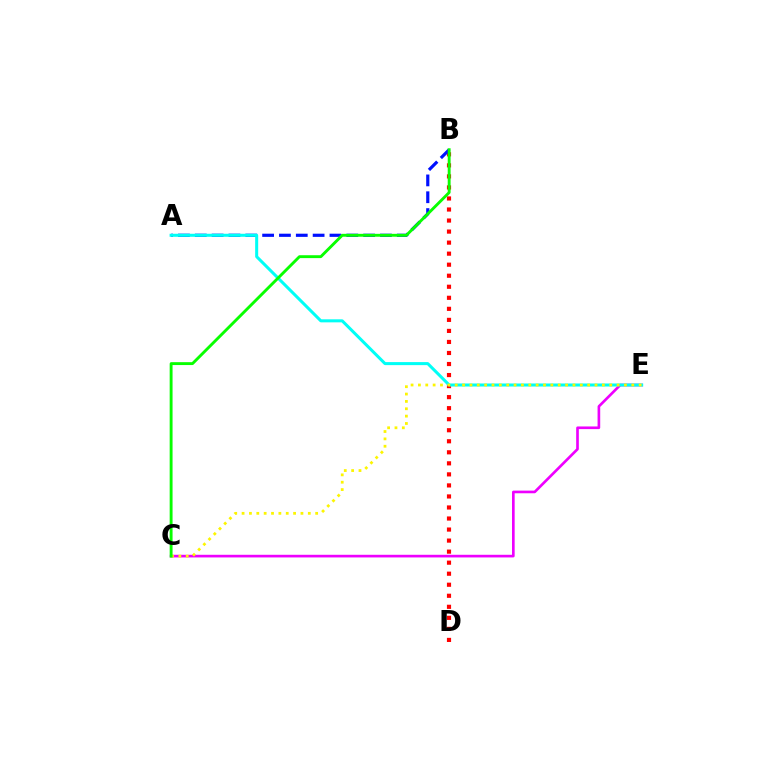{('B', 'D'): [{'color': '#ff0000', 'line_style': 'dotted', 'thickness': 3.0}], ('A', 'B'): [{'color': '#0010ff', 'line_style': 'dashed', 'thickness': 2.29}], ('C', 'E'): [{'color': '#ee00ff', 'line_style': 'solid', 'thickness': 1.91}, {'color': '#fcf500', 'line_style': 'dotted', 'thickness': 2.0}], ('A', 'E'): [{'color': '#00fff6', 'line_style': 'solid', 'thickness': 2.18}], ('B', 'C'): [{'color': '#08ff00', 'line_style': 'solid', 'thickness': 2.08}]}